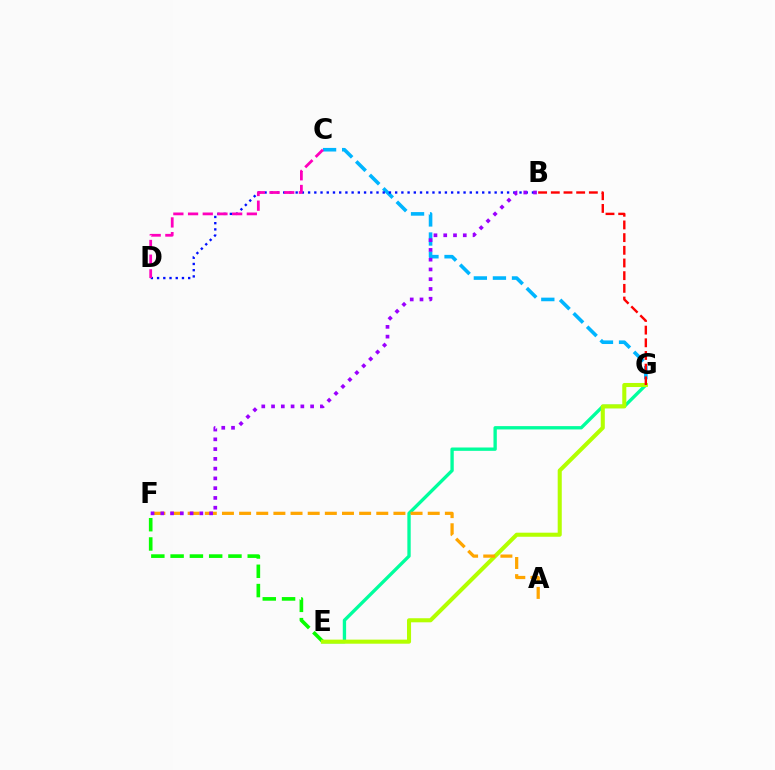{('E', 'F'): [{'color': '#08ff00', 'line_style': 'dashed', 'thickness': 2.62}], ('C', 'G'): [{'color': '#00b5ff', 'line_style': 'dashed', 'thickness': 2.59}], ('B', 'D'): [{'color': '#0010ff', 'line_style': 'dotted', 'thickness': 1.69}], ('E', 'G'): [{'color': '#00ff9d', 'line_style': 'solid', 'thickness': 2.4}, {'color': '#b3ff00', 'line_style': 'solid', 'thickness': 2.93}], ('A', 'F'): [{'color': '#ffa500', 'line_style': 'dashed', 'thickness': 2.33}], ('C', 'D'): [{'color': '#ff00bd', 'line_style': 'dashed', 'thickness': 2.0}], ('B', 'F'): [{'color': '#9b00ff', 'line_style': 'dotted', 'thickness': 2.65}], ('B', 'G'): [{'color': '#ff0000', 'line_style': 'dashed', 'thickness': 1.72}]}